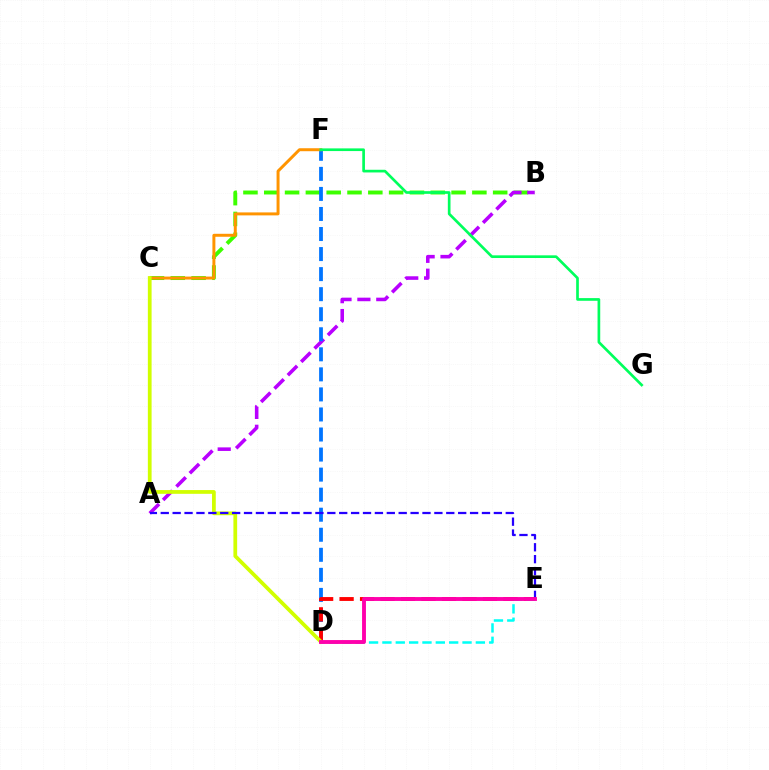{('B', 'C'): [{'color': '#3dff00', 'line_style': 'dashed', 'thickness': 2.83}], ('A', 'B'): [{'color': '#b900ff', 'line_style': 'dashed', 'thickness': 2.57}], ('D', 'F'): [{'color': '#0074ff', 'line_style': 'dashed', 'thickness': 2.72}], ('D', 'E'): [{'color': '#ff0000', 'line_style': 'dashed', 'thickness': 2.78}, {'color': '#00fff6', 'line_style': 'dashed', 'thickness': 1.81}, {'color': '#ff00ac', 'line_style': 'solid', 'thickness': 2.79}], ('C', 'F'): [{'color': '#ff9400', 'line_style': 'solid', 'thickness': 2.14}], ('C', 'D'): [{'color': '#d1ff00', 'line_style': 'solid', 'thickness': 2.7}], ('A', 'E'): [{'color': '#2500ff', 'line_style': 'dashed', 'thickness': 1.62}], ('F', 'G'): [{'color': '#00ff5c', 'line_style': 'solid', 'thickness': 1.93}]}